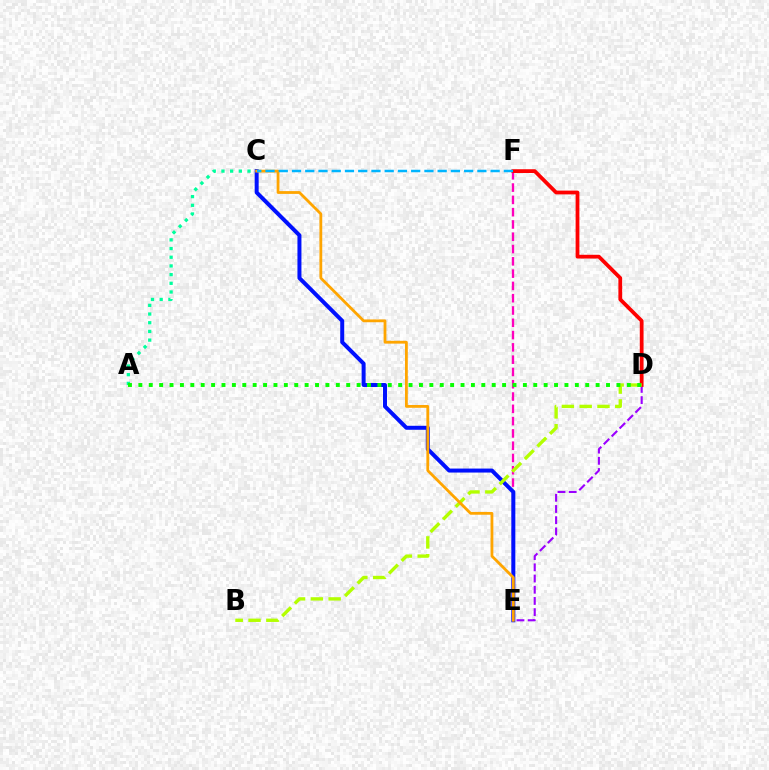{('D', 'E'): [{'color': '#9b00ff', 'line_style': 'dashed', 'thickness': 1.52}], ('E', 'F'): [{'color': '#ff00bd', 'line_style': 'dashed', 'thickness': 1.67}], ('A', 'C'): [{'color': '#00ff9d', 'line_style': 'dotted', 'thickness': 2.36}], ('C', 'E'): [{'color': '#0010ff', 'line_style': 'solid', 'thickness': 2.87}, {'color': '#ffa500', 'line_style': 'solid', 'thickness': 2.01}], ('D', 'F'): [{'color': '#ff0000', 'line_style': 'solid', 'thickness': 2.71}], ('B', 'D'): [{'color': '#b3ff00', 'line_style': 'dashed', 'thickness': 2.42}], ('A', 'D'): [{'color': '#08ff00', 'line_style': 'dotted', 'thickness': 2.82}], ('C', 'F'): [{'color': '#00b5ff', 'line_style': 'dashed', 'thickness': 1.8}]}